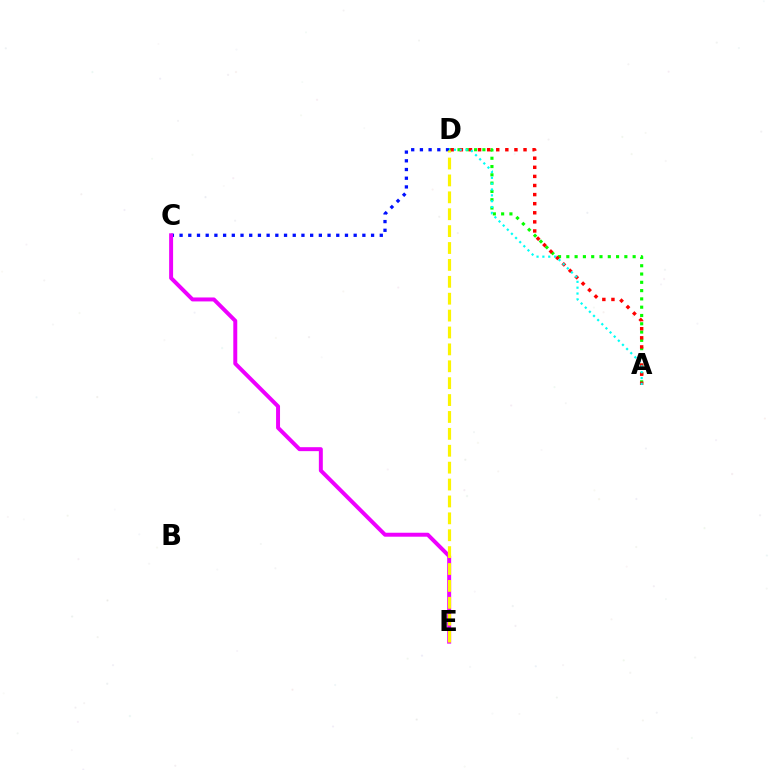{('A', 'D'): [{'color': '#08ff00', 'line_style': 'dotted', 'thickness': 2.25}, {'color': '#ff0000', 'line_style': 'dotted', 'thickness': 2.47}, {'color': '#00fff6', 'line_style': 'dotted', 'thickness': 1.59}], ('C', 'D'): [{'color': '#0010ff', 'line_style': 'dotted', 'thickness': 2.36}], ('C', 'E'): [{'color': '#ee00ff', 'line_style': 'solid', 'thickness': 2.85}], ('D', 'E'): [{'color': '#fcf500', 'line_style': 'dashed', 'thickness': 2.3}]}